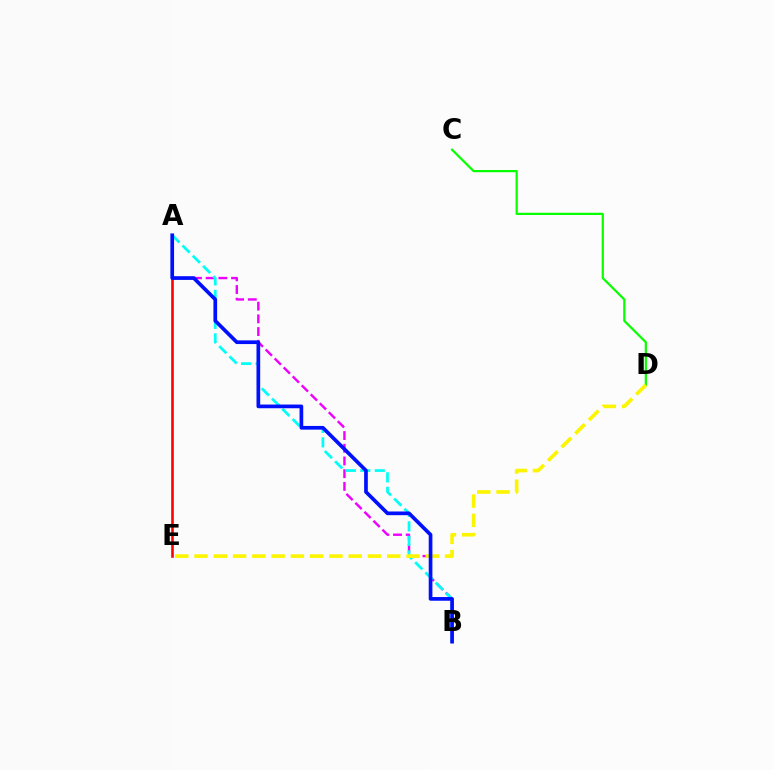{('A', 'B'): [{'color': '#ee00ff', 'line_style': 'dashed', 'thickness': 1.73}, {'color': '#00fff6', 'line_style': 'dashed', 'thickness': 1.97}, {'color': '#0010ff', 'line_style': 'solid', 'thickness': 2.66}], ('A', 'E'): [{'color': '#ff0000', 'line_style': 'solid', 'thickness': 1.87}], ('C', 'D'): [{'color': '#08ff00', 'line_style': 'solid', 'thickness': 1.6}], ('D', 'E'): [{'color': '#fcf500', 'line_style': 'dashed', 'thickness': 2.62}]}